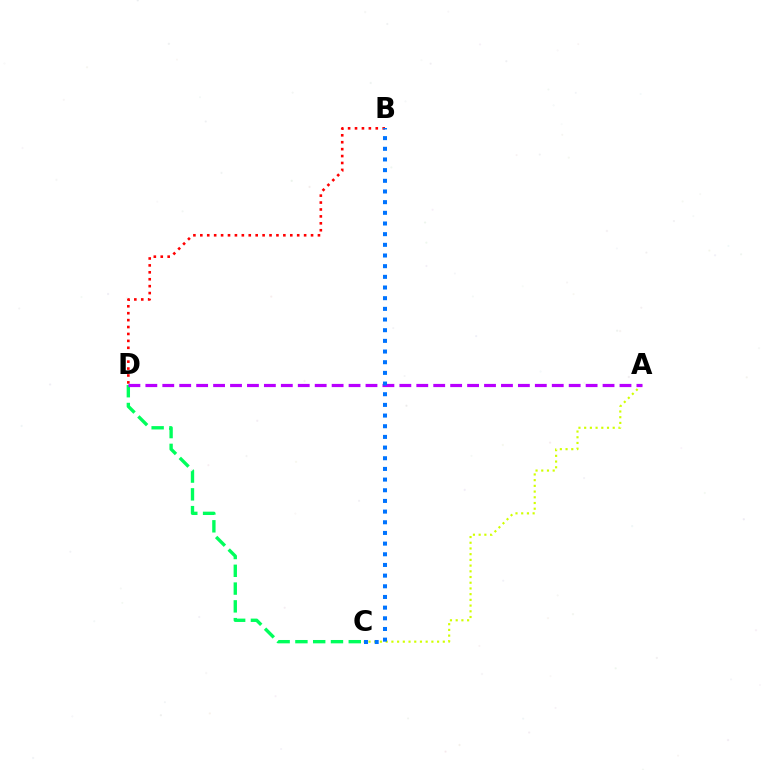{('C', 'D'): [{'color': '#00ff5c', 'line_style': 'dashed', 'thickness': 2.42}], ('B', 'D'): [{'color': '#ff0000', 'line_style': 'dotted', 'thickness': 1.88}], ('A', 'C'): [{'color': '#d1ff00', 'line_style': 'dotted', 'thickness': 1.55}], ('A', 'D'): [{'color': '#b900ff', 'line_style': 'dashed', 'thickness': 2.3}], ('B', 'C'): [{'color': '#0074ff', 'line_style': 'dotted', 'thickness': 2.9}]}